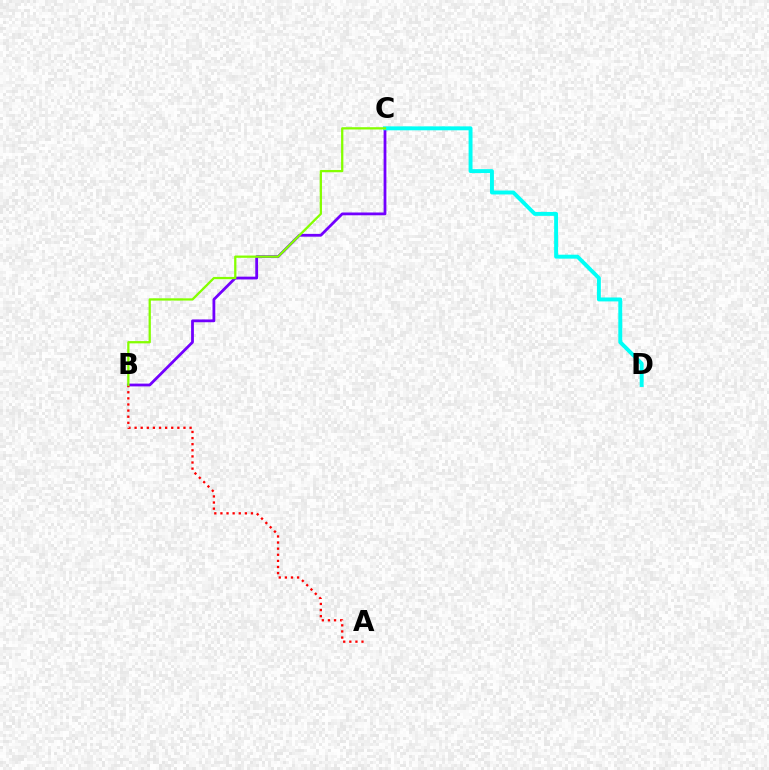{('B', 'C'): [{'color': '#7200ff', 'line_style': 'solid', 'thickness': 2.01}, {'color': '#84ff00', 'line_style': 'solid', 'thickness': 1.64}], ('A', 'B'): [{'color': '#ff0000', 'line_style': 'dotted', 'thickness': 1.66}], ('C', 'D'): [{'color': '#00fff6', 'line_style': 'solid', 'thickness': 2.82}]}